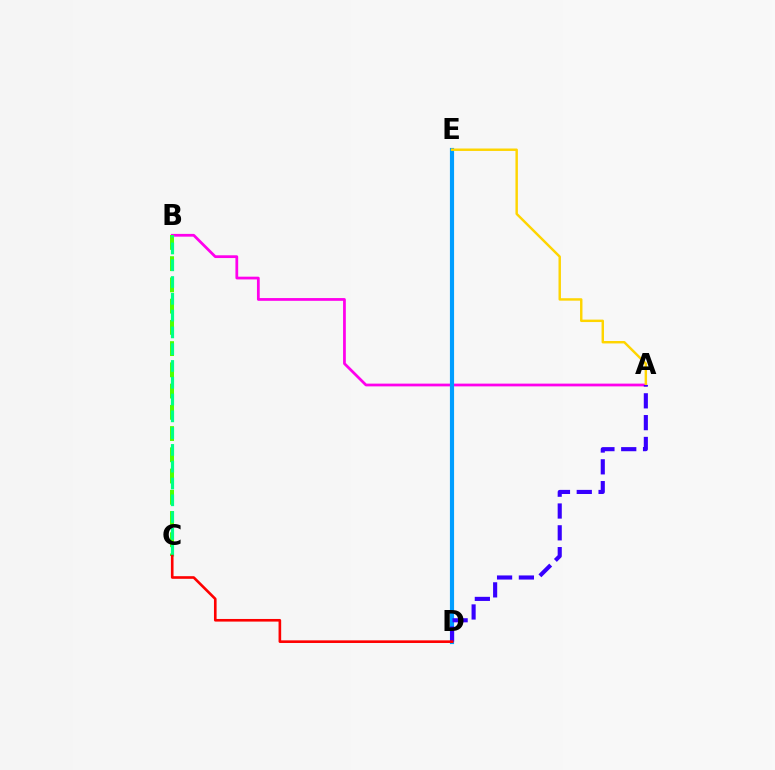{('A', 'B'): [{'color': '#ff00ed', 'line_style': 'solid', 'thickness': 1.99}], ('B', 'C'): [{'color': '#4fff00', 'line_style': 'dashed', 'thickness': 2.89}, {'color': '#00ff86', 'line_style': 'dashed', 'thickness': 2.28}], ('D', 'E'): [{'color': '#009eff', 'line_style': 'solid', 'thickness': 2.99}], ('A', 'E'): [{'color': '#ffd500', 'line_style': 'solid', 'thickness': 1.76}], ('A', 'D'): [{'color': '#3700ff', 'line_style': 'dashed', 'thickness': 2.96}], ('C', 'D'): [{'color': '#ff0000', 'line_style': 'solid', 'thickness': 1.89}]}